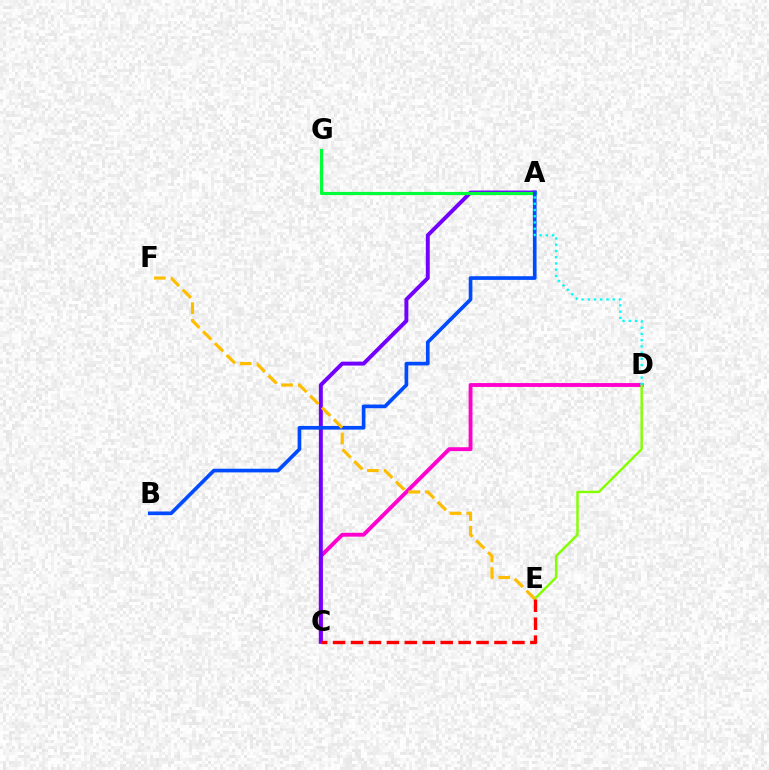{('C', 'D'): [{'color': '#ff00cf', 'line_style': 'solid', 'thickness': 2.78}], ('A', 'C'): [{'color': '#7200ff', 'line_style': 'solid', 'thickness': 2.83}], ('A', 'G'): [{'color': '#00ff39', 'line_style': 'solid', 'thickness': 2.29}], ('A', 'B'): [{'color': '#004bff', 'line_style': 'solid', 'thickness': 2.65}], ('D', 'E'): [{'color': '#84ff00', 'line_style': 'solid', 'thickness': 1.76}], ('C', 'E'): [{'color': '#ff0000', 'line_style': 'dashed', 'thickness': 2.44}], ('E', 'F'): [{'color': '#ffbd00', 'line_style': 'dashed', 'thickness': 2.27}], ('A', 'D'): [{'color': '#00fff6', 'line_style': 'dotted', 'thickness': 1.69}]}